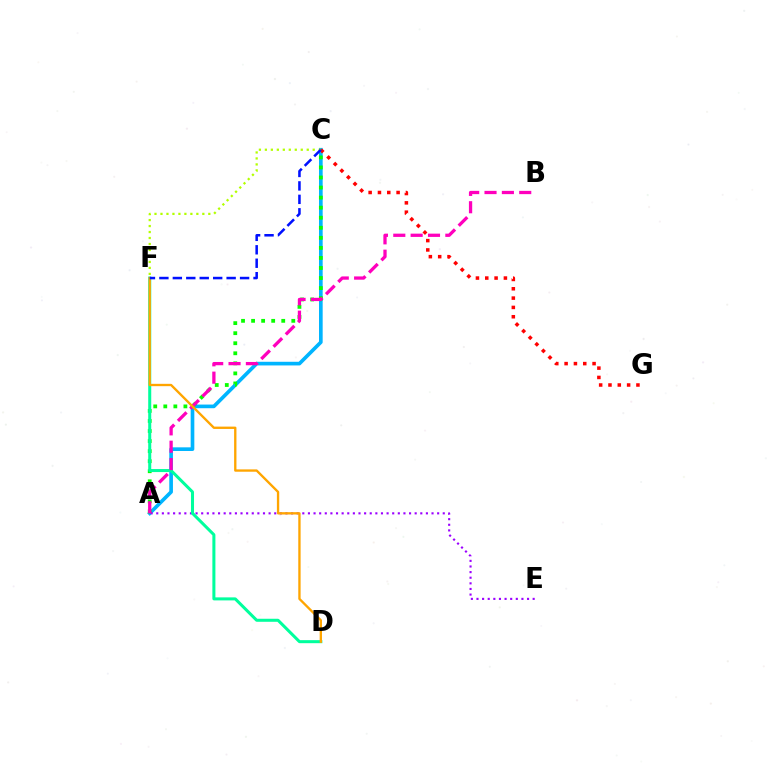{('A', 'C'): [{'color': '#00b5ff', 'line_style': 'solid', 'thickness': 2.63}, {'color': '#08ff00', 'line_style': 'dotted', 'thickness': 2.73}], ('A', 'E'): [{'color': '#9b00ff', 'line_style': 'dotted', 'thickness': 1.53}], ('C', 'G'): [{'color': '#ff0000', 'line_style': 'dotted', 'thickness': 2.53}], ('D', 'F'): [{'color': '#00ff9d', 'line_style': 'solid', 'thickness': 2.18}, {'color': '#ffa500', 'line_style': 'solid', 'thickness': 1.68}], ('A', 'B'): [{'color': '#ff00bd', 'line_style': 'dashed', 'thickness': 2.36}], ('C', 'F'): [{'color': '#b3ff00', 'line_style': 'dotted', 'thickness': 1.62}, {'color': '#0010ff', 'line_style': 'dashed', 'thickness': 1.83}]}